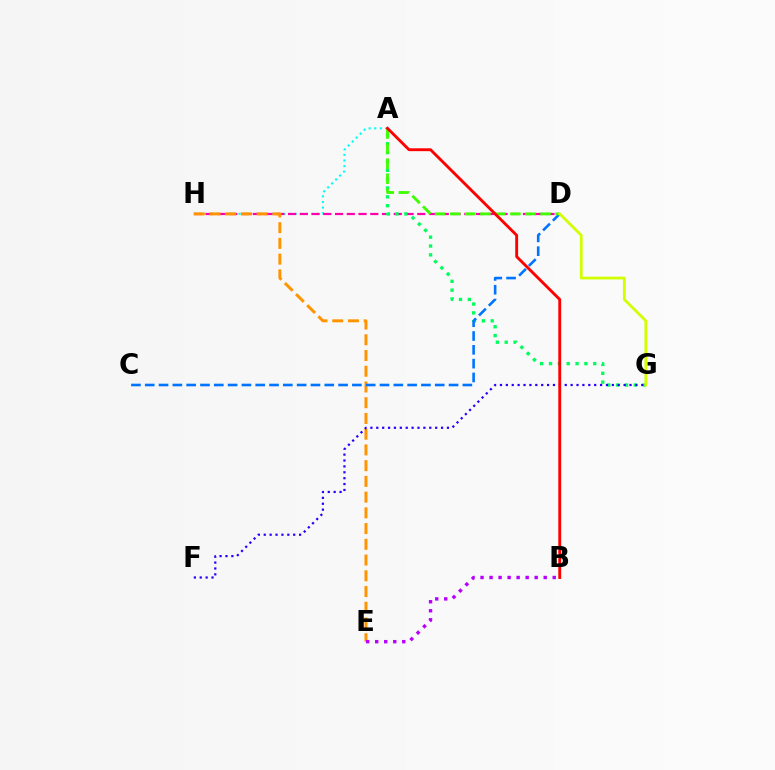{('A', 'H'): [{'color': '#00fff6', 'line_style': 'dotted', 'thickness': 1.52}], ('D', 'H'): [{'color': '#ff00ac', 'line_style': 'dashed', 'thickness': 1.6}], ('A', 'G'): [{'color': '#00ff5c', 'line_style': 'dotted', 'thickness': 2.4}], ('E', 'H'): [{'color': '#ff9400', 'line_style': 'dashed', 'thickness': 2.14}], ('F', 'G'): [{'color': '#2500ff', 'line_style': 'dotted', 'thickness': 1.6}], ('C', 'D'): [{'color': '#0074ff', 'line_style': 'dashed', 'thickness': 1.88}], ('B', 'E'): [{'color': '#b900ff', 'line_style': 'dotted', 'thickness': 2.45}], ('A', 'D'): [{'color': '#3dff00', 'line_style': 'dashed', 'thickness': 2.04}], ('D', 'G'): [{'color': '#d1ff00', 'line_style': 'solid', 'thickness': 1.99}], ('A', 'B'): [{'color': '#ff0000', 'line_style': 'solid', 'thickness': 2.06}]}